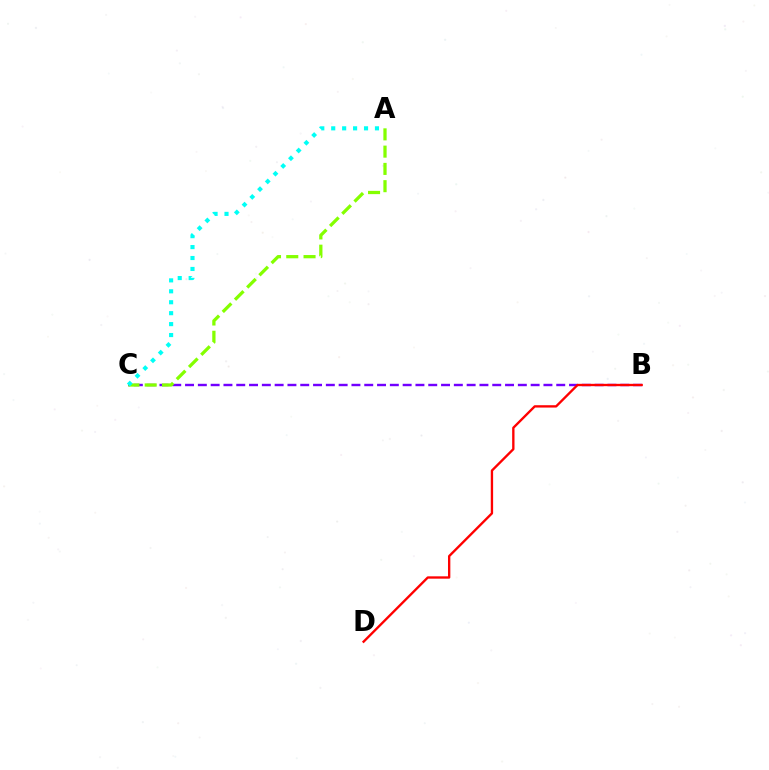{('B', 'C'): [{'color': '#7200ff', 'line_style': 'dashed', 'thickness': 1.74}], ('A', 'C'): [{'color': '#84ff00', 'line_style': 'dashed', 'thickness': 2.35}, {'color': '#00fff6', 'line_style': 'dotted', 'thickness': 2.97}], ('B', 'D'): [{'color': '#ff0000', 'line_style': 'solid', 'thickness': 1.69}]}